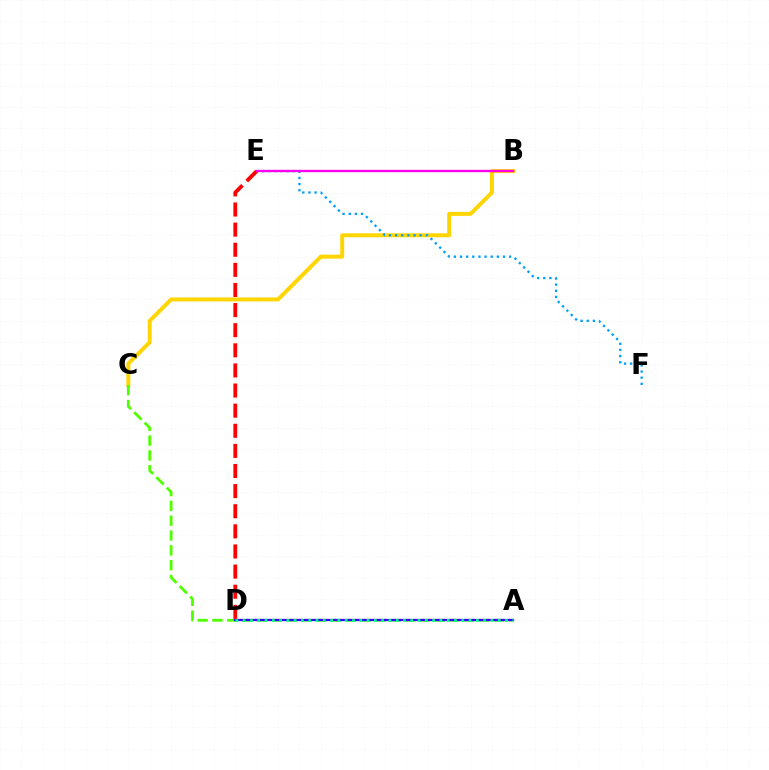{('B', 'C'): [{'color': '#ffd500', 'line_style': 'solid', 'thickness': 2.86}], ('E', 'F'): [{'color': '#009eff', 'line_style': 'dotted', 'thickness': 1.67}], ('A', 'C'): [{'color': '#4fff00', 'line_style': 'dashed', 'thickness': 2.01}], ('A', 'D'): [{'color': '#3700ff', 'line_style': 'solid', 'thickness': 1.63}, {'color': '#00ff86', 'line_style': 'dotted', 'thickness': 1.98}], ('D', 'E'): [{'color': '#ff0000', 'line_style': 'dashed', 'thickness': 2.73}], ('B', 'E'): [{'color': '#ff00ed', 'line_style': 'solid', 'thickness': 1.69}]}